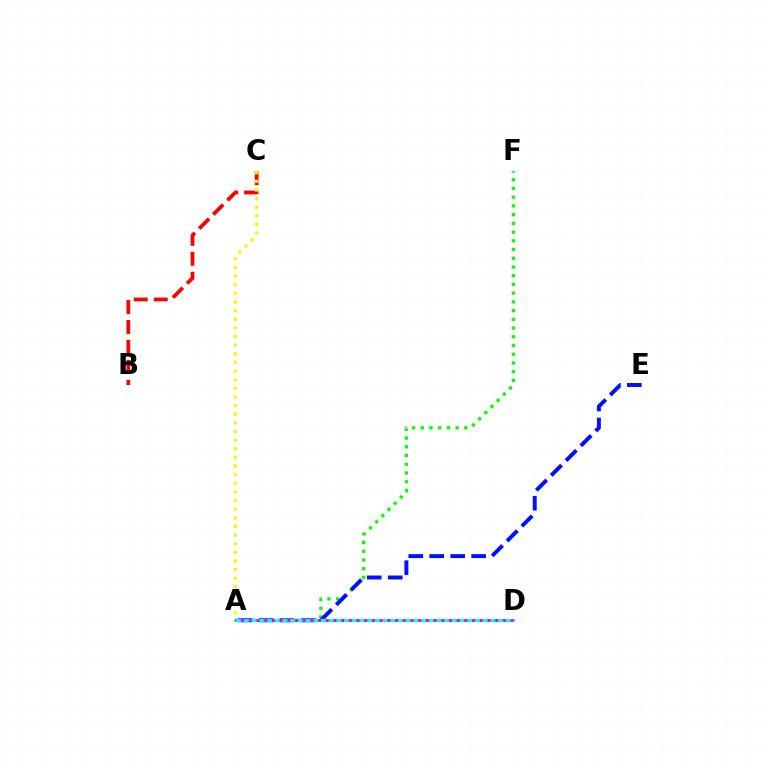{('A', 'F'): [{'color': '#08ff00', 'line_style': 'dotted', 'thickness': 2.37}], ('B', 'C'): [{'color': '#ff0000', 'line_style': 'dashed', 'thickness': 2.71}], ('A', 'E'): [{'color': '#0010ff', 'line_style': 'dashed', 'thickness': 2.85}], ('A', 'D'): [{'color': '#00fff6', 'line_style': 'solid', 'thickness': 2.23}, {'color': '#ee00ff', 'line_style': 'dotted', 'thickness': 2.09}], ('A', 'C'): [{'color': '#fcf500', 'line_style': 'dotted', 'thickness': 2.35}]}